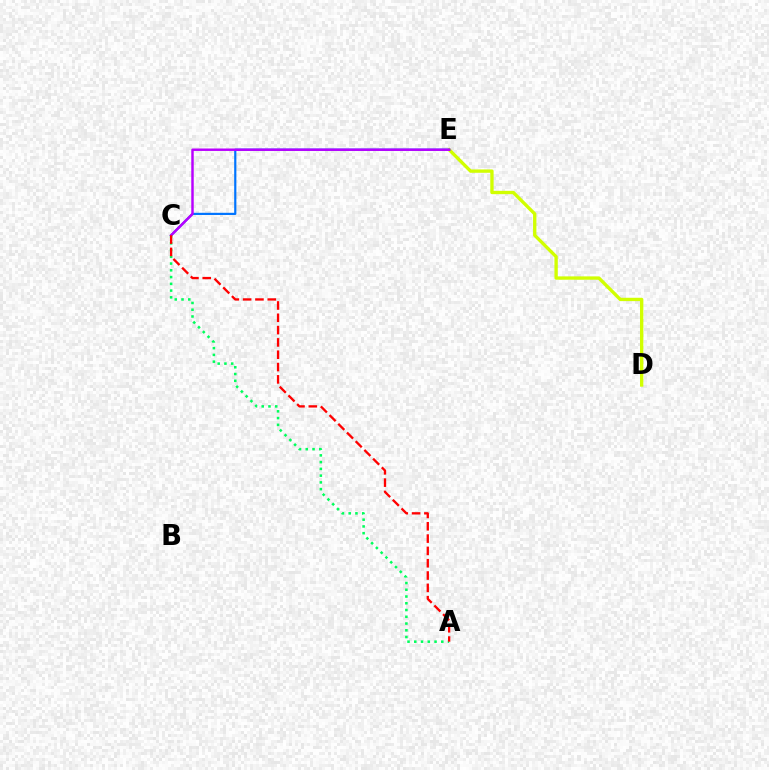{('D', 'E'): [{'color': '#d1ff00', 'line_style': 'solid', 'thickness': 2.41}], ('C', 'E'): [{'color': '#0074ff', 'line_style': 'solid', 'thickness': 1.57}, {'color': '#b900ff', 'line_style': 'solid', 'thickness': 1.76}], ('A', 'C'): [{'color': '#00ff5c', 'line_style': 'dotted', 'thickness': 1.84}, {'color': '#ff0000', 'line_style': 'dashed', 'thickness': 1.67}]}